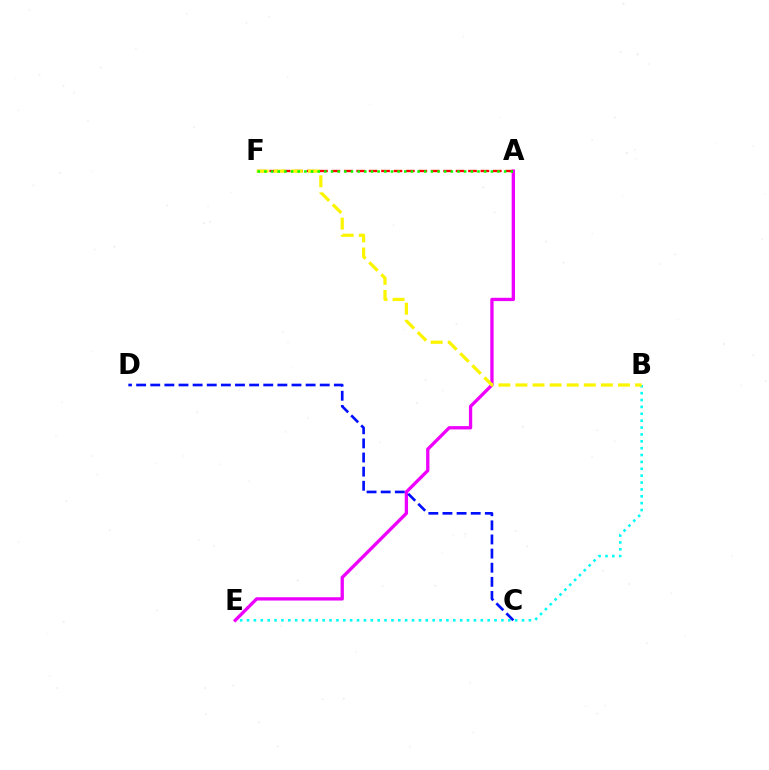{('B', 'E'): [{'color': '#00fff6', 'line_style': 'dotted', 'thickness': 1.87}], ('A', 'E'): [{'color': '#ee00ff', 'line_style': 'solid', 'thickness': 2.38}], ('C', 'D'): [{'color': '#0010ff', 'line_style': 'dashed', 'thickness': 1.92}], ('A', 'F'): [{'color': '#ff0000', 'line_style': 'dashed', 'thickness': 1.69}, {'color': '#08ff00', 'line_style': 'dotted', 'thickness': 1.81}], ('B', 'F'): [{'color': '#fcf500', 'line_style': 'dashed', 'thickness': 2.32}]}